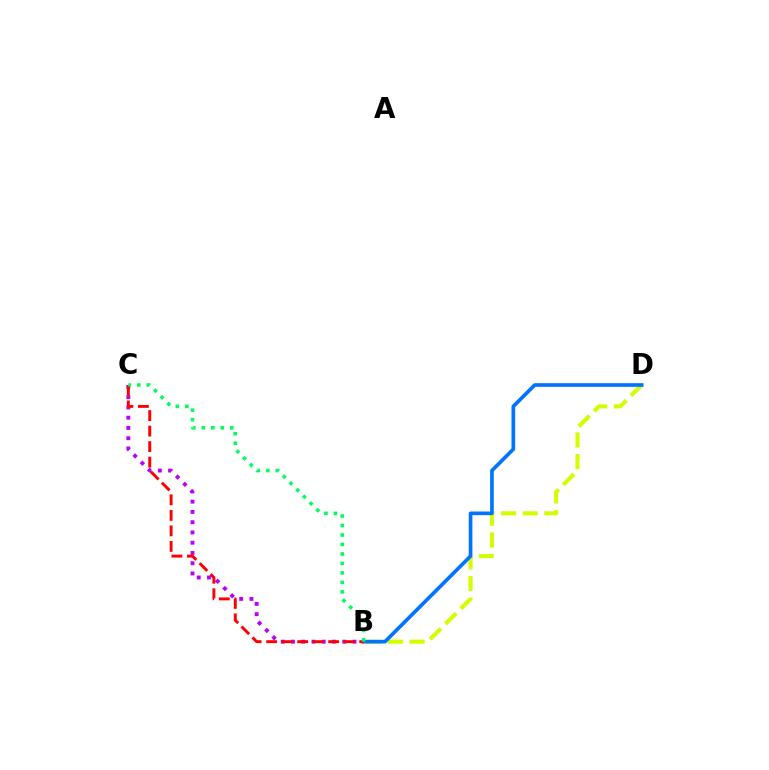{('B', 'D'): [{'color': '#d1ff00', 'line_style': 'dashed', 'thickness': 2.94}, {'color': '#0074ff', 'line_style': 'solid', 'thickness': 2.63}], ('B', 'C'): [{'color': '#b900ff', 'line_style': 'dotted', 'thickness': 2.79}, {'color': '#ff0000', 'line_style': 'dashed', 'thickness': 2.11}, {'color': '#00ff5c', 'line_style': 'dotted', 'thickness': 2.58}]}